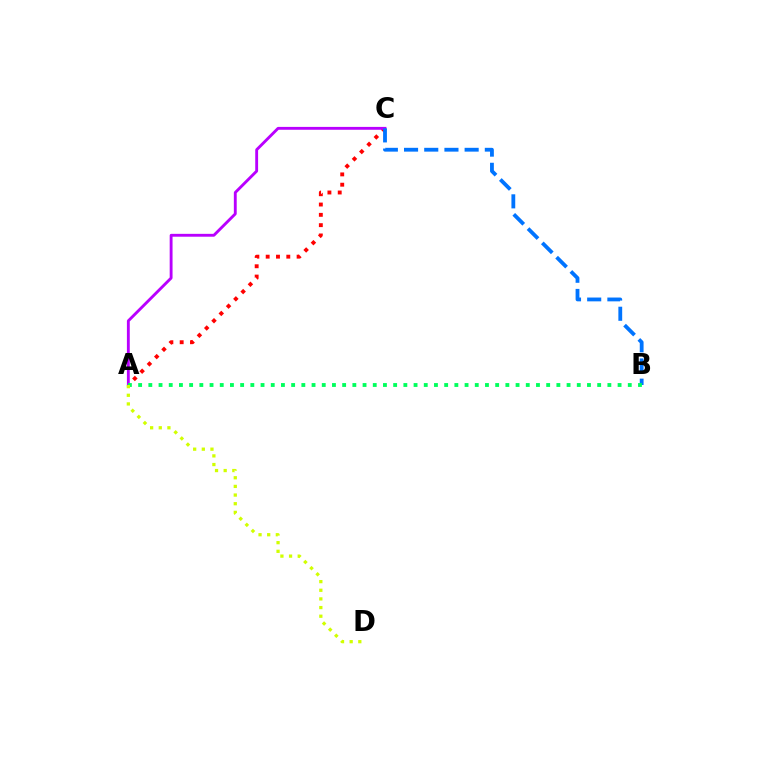{('A', 'C'): [{'color': '#ff0000', 'line_style': 'dotted', 'thickness': 2.8}, {'color': '#b900ff', 'line_style': 'solid', 'thickness': 2.06}], ('B', 'C'): [{'color': '#0074ff', 'line_style': 'dashed', 'thickness': 2.74}], ('A', 'B'): [{'color': '#00ff5c', 'line_style': 'dotted', 'thickness': 2.77}], ('A', 'D'): [{'color': '#d1ff00', 'line_style': 'dotted', 'thickness': 2.35}]}